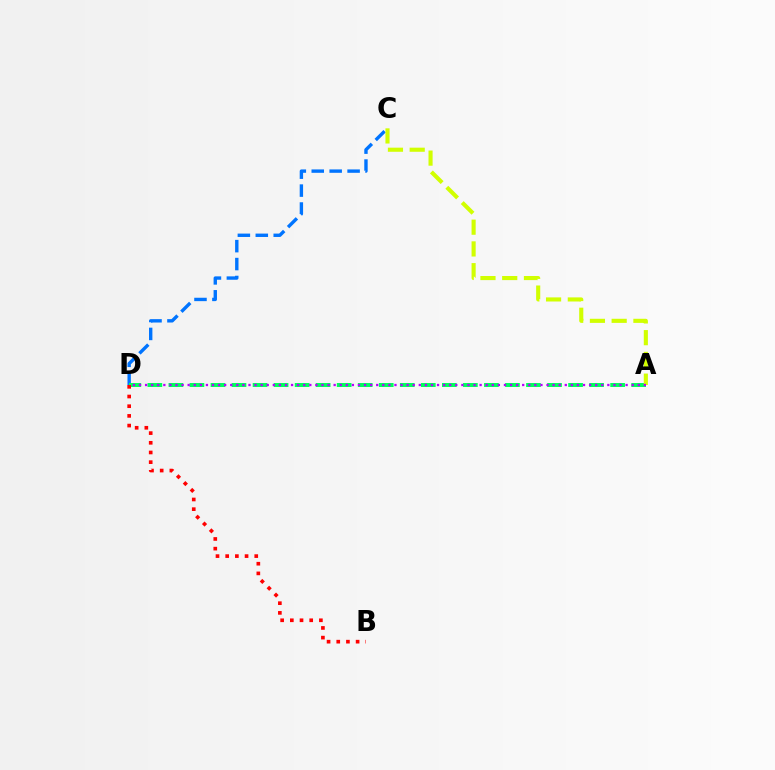{('C', 'D'): [{'color': '#0074ff', 'line_style': 'dashed', 'thickness': 2.44}], ('A', 'D'): [{'color': '#00ff5c', 'line_style': 'dashed', 'thickness': 2.86}, {'color': '#b900ff', 'line_style': 'dotted', 'thickness': 1.65}], ('B', 'D'): [{'color': '#ff0000', 'line_style': 'dotted', 'thickness': 2.63}], ('A', 'C'): [{'color': '#d1ff00', 'line_style': 'dashed', 'thickness': 2.95}]}